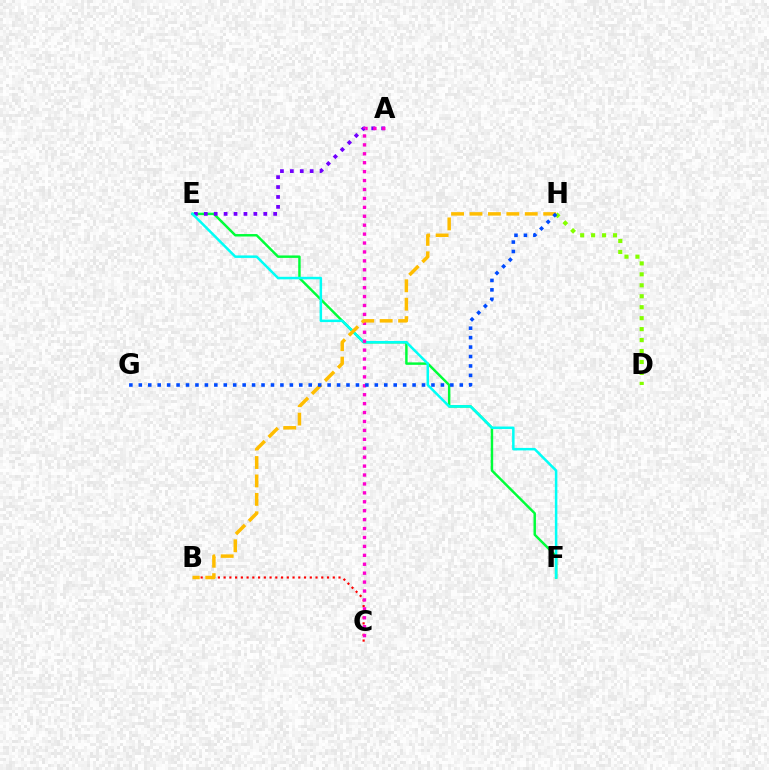{('E', 'F'): [{'color': '#00ff39', 'line_style': 'solid', 'thickness': 1.77}, {'color': '#00fff6', 'line_style': 'solid', 'thickness': 1.8}], ('A', 'E'): [{'color': '#7200ff', 'line_style': 'dotted', 'thickness': 2.69}], ('B', 'C'): [{'color': '#ff0000', 'line_style': 'dotted', 'thickness': 1.56}], ('D', 'H'): [{'color': '#84ff00', 'line_style': 'dotted', 'thickness': 2.98}], ('A', 'C'): [{'color': '#ff00cf', 'line_style': 'dotted', 'thickness': 2.42}], ('B', 'H'): [{'color': '#ffbd00', 'line_style': 'dashed', 'thickness': 2.5}], ('G', 'H'): [{'color': '#004bff', 'line_style': 'dotted', 'thickness': 2.56}]}